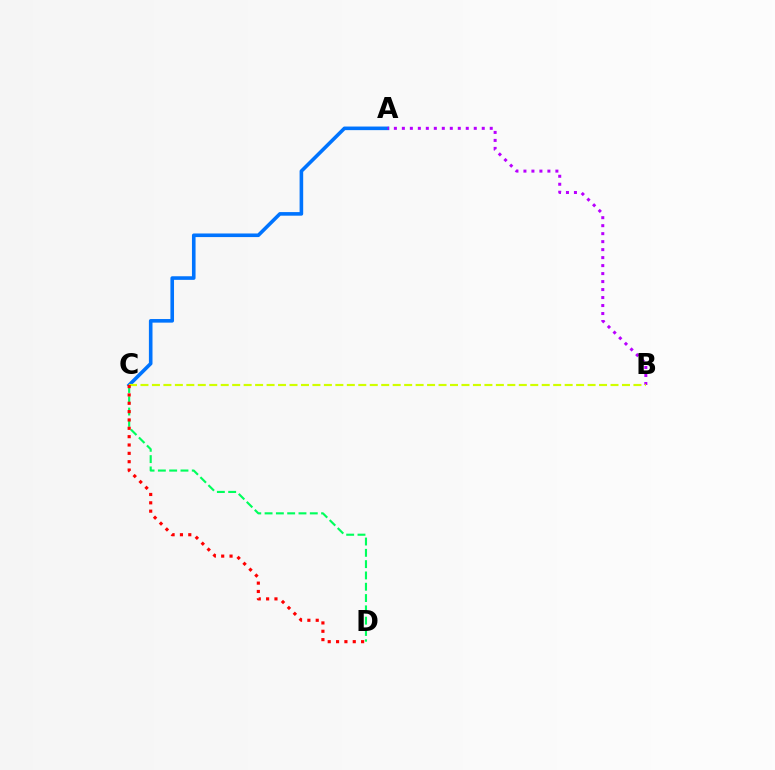{('A', 'C'): [{'color': '#0074ff', 'line_style': 'solid', 'thickness': 2.59}], ('A', 'B'): [{'color': '#b900ff', 'line_style': 'dotted', 'thickness': 2.17}], ('C', 'D'): [{'color': '#00ff5c', 'line_style': 'dashed', 'thickness': 1.54}, {'color': '#ff0000', 'line_style': 'dotted', 'thickness': 2.27}], ('B', 'C'): [{'color': '#d1ff00', 'line_style': 'dashed', 'thickness': 1.56}]}